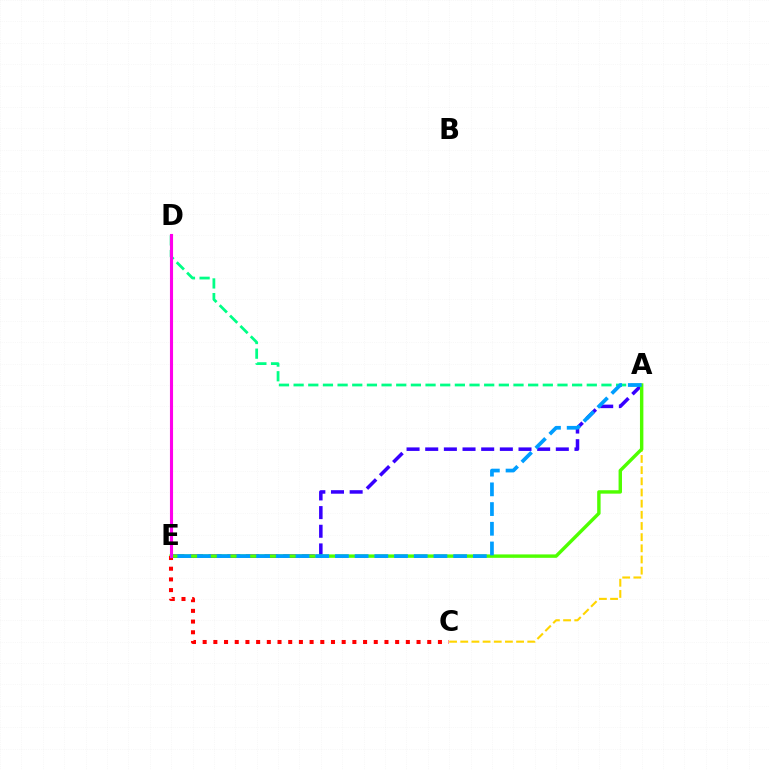{('A', 'E'): [{'color': '#3700ff', 'line_style': 'dashed', 'thickness': 2.53}, {'color': '#4fff00', 'line_style': 'solid', 'thickness': 2.46}, {'color': '#009eff', 'line_style': 'dashed', 'thickness': 2.68}], ('A', 'D'): [{'color': '#00ff86', 'line_style': 'dashed', 'thickness': 1.99}], ('A', 'C'): [{'color': '#ffd500', 'line_style': 'dashed', 'thickness': 1.52}], ('C', 'E'): [{'color': '#ff0000', 'line_style': 'dotted', 'thickness': 2.91}], ('D', 'E'): [{'color': '#ff00ed', 'line_style': 'solid', 'thickness': 2.23}]}